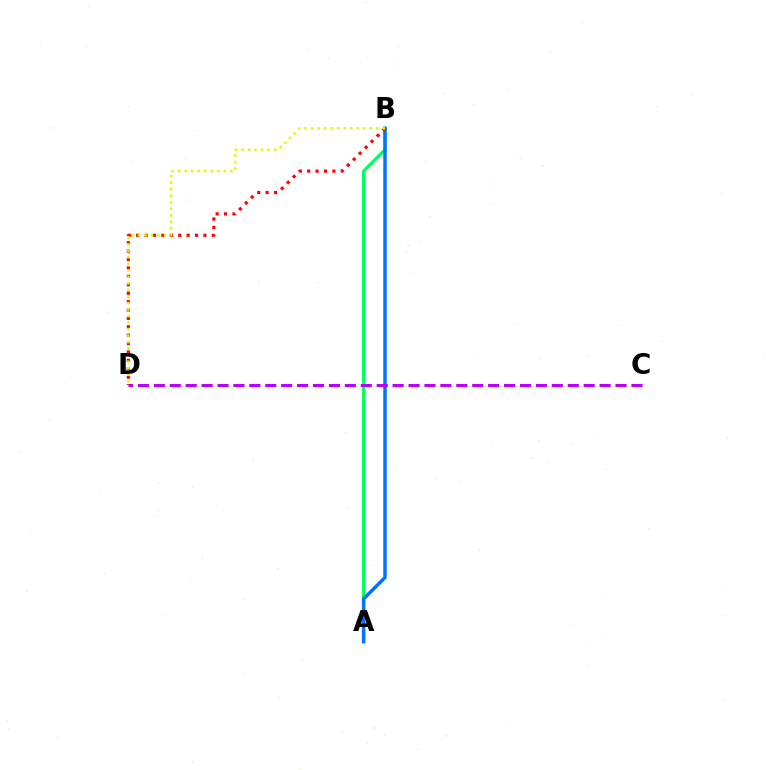{('A', 'B'): [{'color': '#00ff5c', 'line_style': 'solid', 'thickness': 2.3}, {'color': '#0074ff', 'line_style': 'solid', 'thickness': 2.49}], ('B', 'D'): [{'color': '#ff0000', 'line_style': 'dotted', 'thickness': 2.28}, {'color': '#d1ff00', 'line_style': 'dotted', 'thickness': 1.77}], ('C', 'D'): [{'color': '#b900ff', 'line_style': 'dashed', 'thickness': 2.16}]}